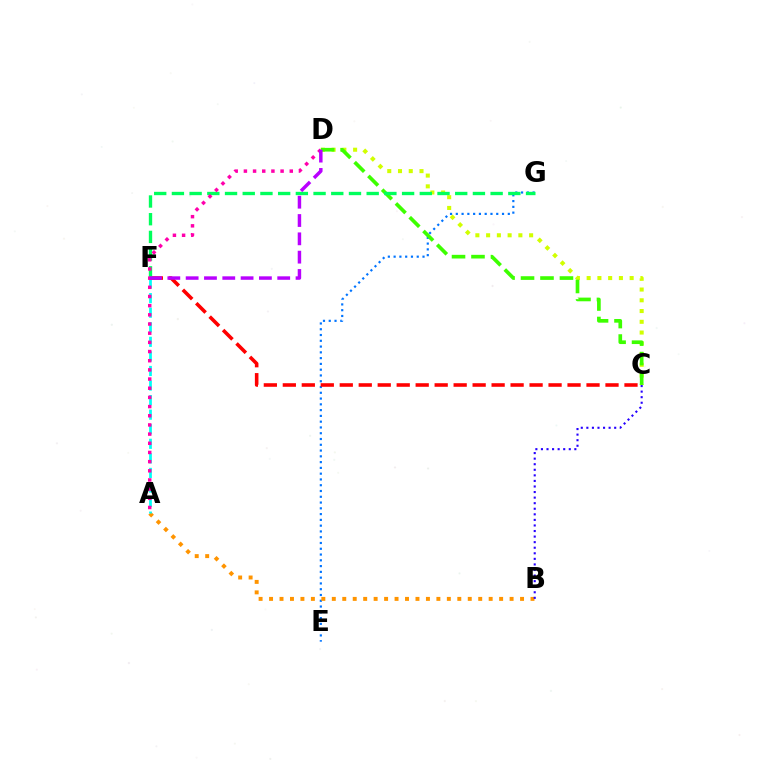{('C', 'D'): [{'color': '#d1ff00', 'line_style': 'dotted', 'thickness': 2.92}, {'color': '#3dff00', 'line_style': 'dashed', 'thickness': 2.64}], ('E', 'G'): [{'color': '#0074ff', 'line_style': 'dotted', 'thickness': 1.57}], ('A', 'B'): [{'color': '#ff9400', 'line_style': 'dotted', 'thickness': 2.84}], ('A', 'F'): [{'color': '#00fff6', 'line_style': 'dashed', 'thickness': 1.98}], ('C', 'F'): [{'color': '#ff0000', 'line_style': 'dashed', 'thickness': 2.58}], ('F', 'G'): [{'color': '#00ff5c', 'line_style': 'dashed', 'thickness': 2.41}], ('A', 'D'): [{'color': '#ff00ac', 'line_style': 'dotted', 'thickness': 2.49}], ('B', 'C'): [{'color': '#2500ff', 'line_style': 'dotted', 'thickness': 1.51}], ('D', 'F'): [{'color': '#b900ff', 'line_style': 'dashed', 'thickness': 2.49}]}